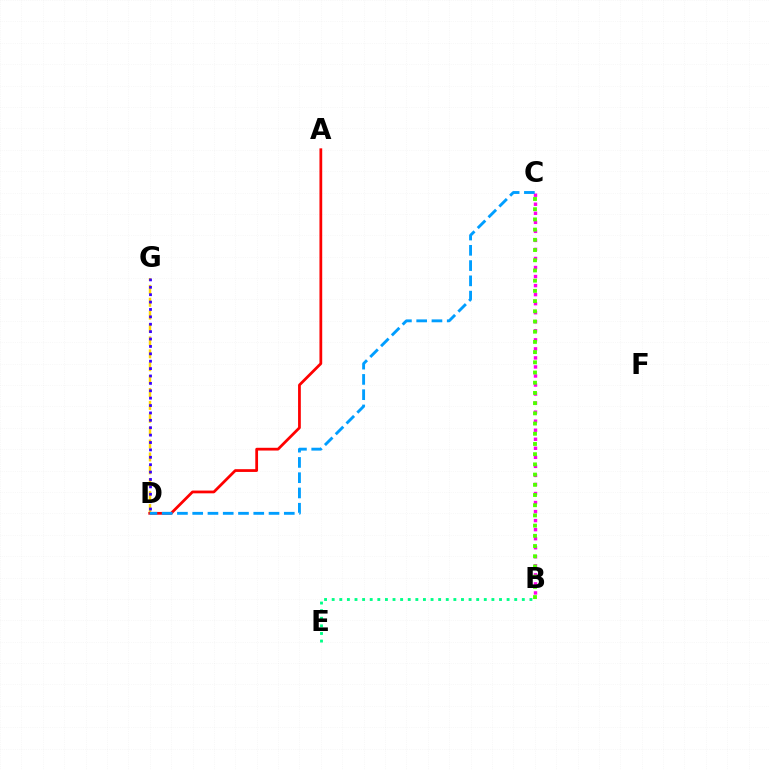{('D', 'G'): [{'color': '#ffd500', 'line_style': 'dashed', 'thickness': 1.75}, {'color': '#3700ff', 'line_style': 'dotted', 'thickness': 2.01}], ('B', 'C'): [{'color': '#ff00ed', 'line_style': 'dotted', 'thickness': 2.46}, {'color': '#4fff00', 'line_style': 'dotted', 'thickness': 2.77}], ('A', 'D'): [{'color': '#ff0000', 'line_style': 'solid', 'thickness': 1.99}], ('C', 'D'): [{'color': '#009eff', 'line_style': 'dashed', 'thickness': 2.07}], ('B', 'E'): [{'color': '#00ff86', 'line_style': 'dotted', 'thickness': 2.07}]}